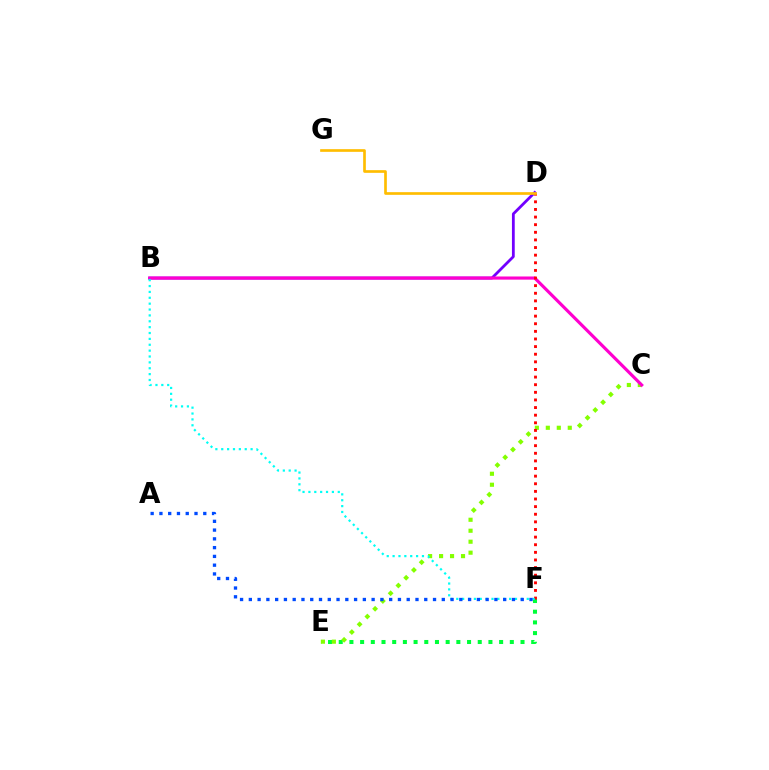{('E', 'F'): [{'color': '#00ff39', 'line_style': 'dotted', 'thickness': 2.91}], ('C', 'E'): [{'color': '#84ff00', 'line_style': 'dotted', 'thickness': 2.98}], ('B', 'D'): [{'color': '#7200ff', 'line_style': 'solid', 'thickness': 2.01}], ('B', 'C'): [{'color': '#ff00cf', 'line_style': 'solid', 'thickness': 2.27}], ('D', 'F'): [{'color': '#ff0000', 'line_style': 'dotted', 'thickness': 2.07}], ('B', 'F'): [{'color': '#00fff6', 'line_style': 'dotted', 'thickness': 1.6}], ('D', 'G'): [{'color': '#ffbd00', 'line_style': 'solid', 'thickness': 1.92}], ('A', 'F'): [{'color': '#004bff', 'line_style': 'dotted', 'thickness': 2.38}]}